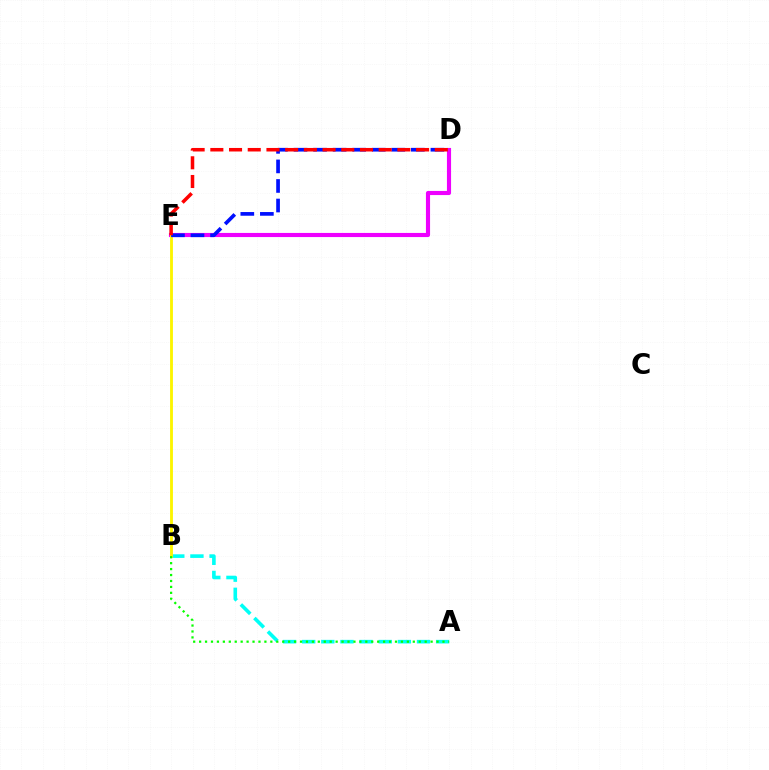{('A', 'B'): [{'color': '#00fff6', 'line_style': 'dashed', 'thickness': 2.6}, {'color': '#08ff00', 'line_style': 'dotted', 'thickness': 1.61}], ('D', 'E'): [{'color': '#ee00ff', 'line_style': 'solid', 'thickness': 2.97}, {'color': '#0010ff', 'line_style': 'dashed', 'thickness': 2.66}, {'color': '#ff0000', 'line_style': 'dashed', 'thickness': 2.54}], ('B', 'E'): [{'color': '#fcf500', 'line_style': 'solid', 'thickness': 2.04}]}